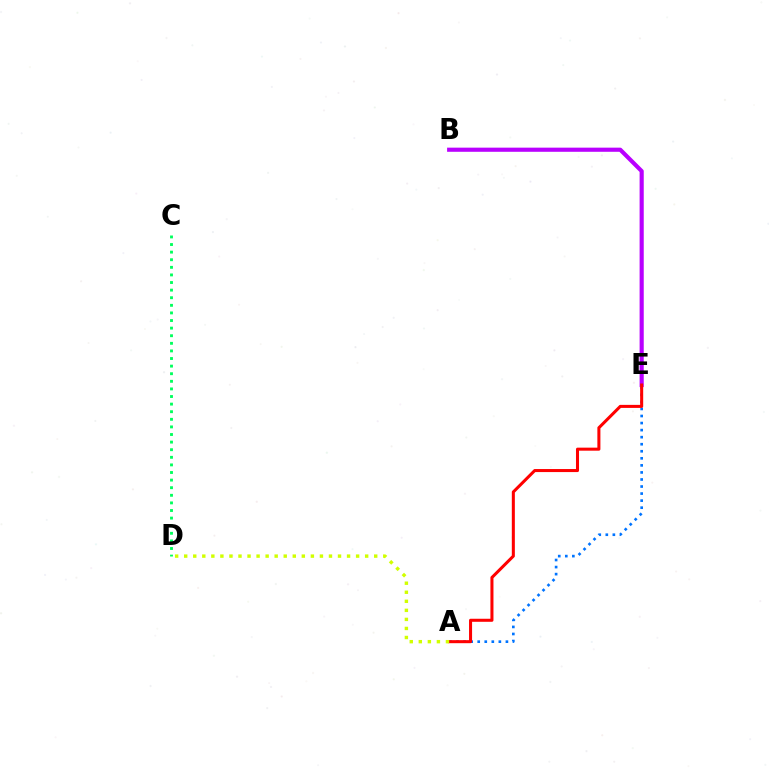{('A', 'E'): [{'color': '#0074ff', 'line_style': 'dotted', 'thickness': 1.92}, {'color': '#ff0000', 'line_style': 'solid', 'thickness': 2.19}], ('B', 'E'): [{'color': '#b900ff', 'line_style': 'solid', 'thickness': 2.98}], ('A', 'D'): [{'color': '#d1ff00', 'line_style': 'dotted', 'thickness': 2.46}], ('C', 'D'): [{'color': '#00ff5c', 'line_style': 'dotted', 'thickness': 2.06}]}